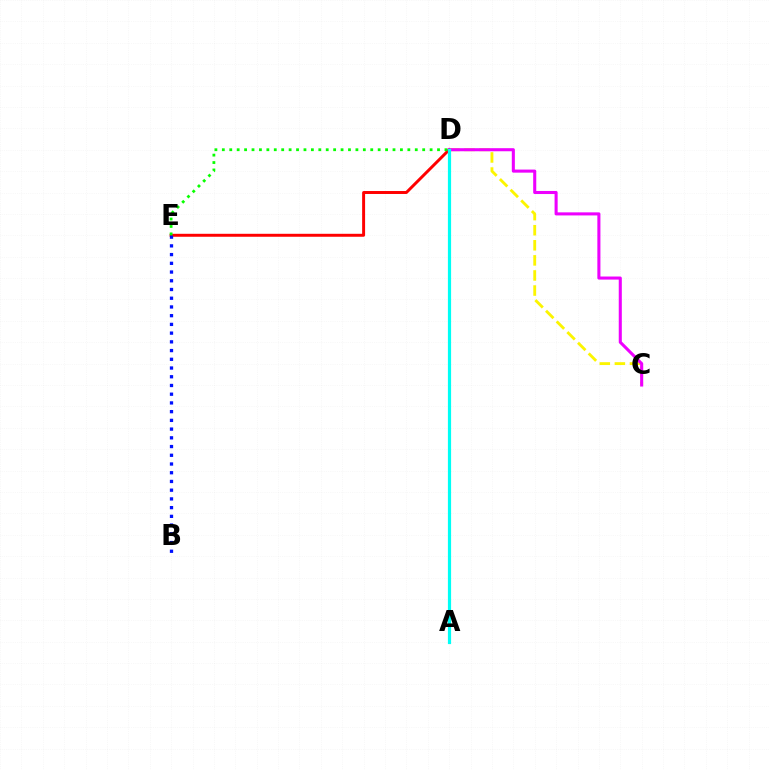{('C', 'D'): [{'color': '#fcf500', 'line_style': 'dashed', 'thickness': 2.05}, {'color': '#ee00ff', 'line_style': 'solid', 'thickness': 2.21}], ('D', 'E'): [{'color': '#ff0000', 'line_style': 'solid', 'thickness': 2.13}, {'color': '#08ff00', 'line_style': 'dotted', 'thickness': 2.02}], ('A', 'D'): [{'color': '#00fff6', 'line_style': 'solid', 'thickness': 2.3}], ('B', 'E'): [{'color': '#0010ff', 'line_style': 'dotted', 'thickness': 2.37}]}